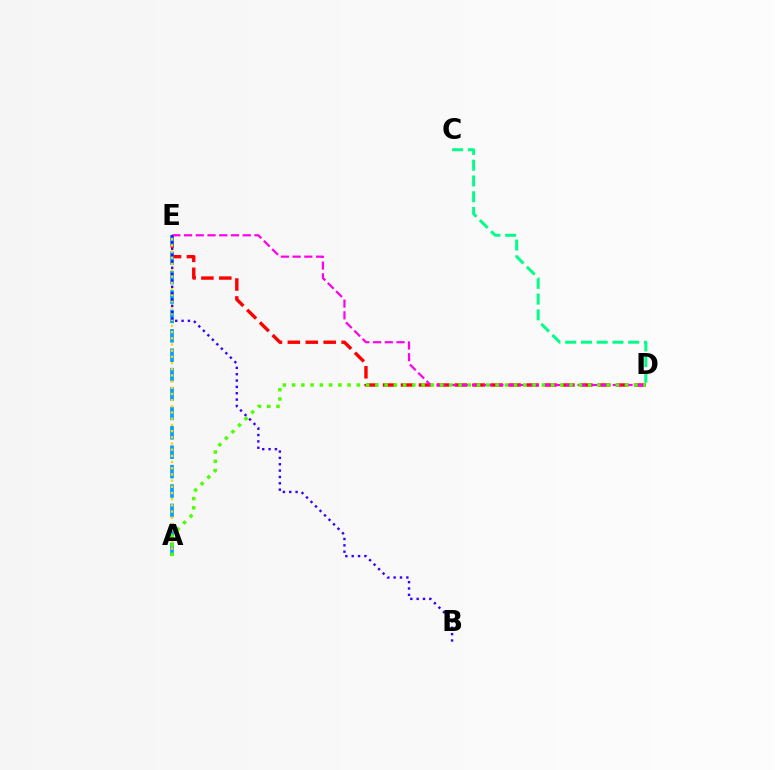{('D', 'E'): [{'color': '#ff0000', 'line_style': 'dashed', 'thickness': 2.44}, {'color': '#ff00ed', 'line_style': 'dashed', 'thickness': 1.59}], ('C', 'D'): [{'color': '#00ff86', 'line_style': 'dashed', 'thickness': 2.14}], ('A', 'E'): [{'color': '#009eff', 'line_style': 'dashed', 'thickness': 2.64}, {'color': '#ffd500', 'line_style': 'dotted', 'thickness': 1.68}], ('B', 'E'): [{'color': '#3700ff', 'line_style': 'dotted', 'thickness': 1.72}], ('A', 'D'): [{'color': '#4fff00', 'line_style': 'dotted', 'thickness': 2.51}]}